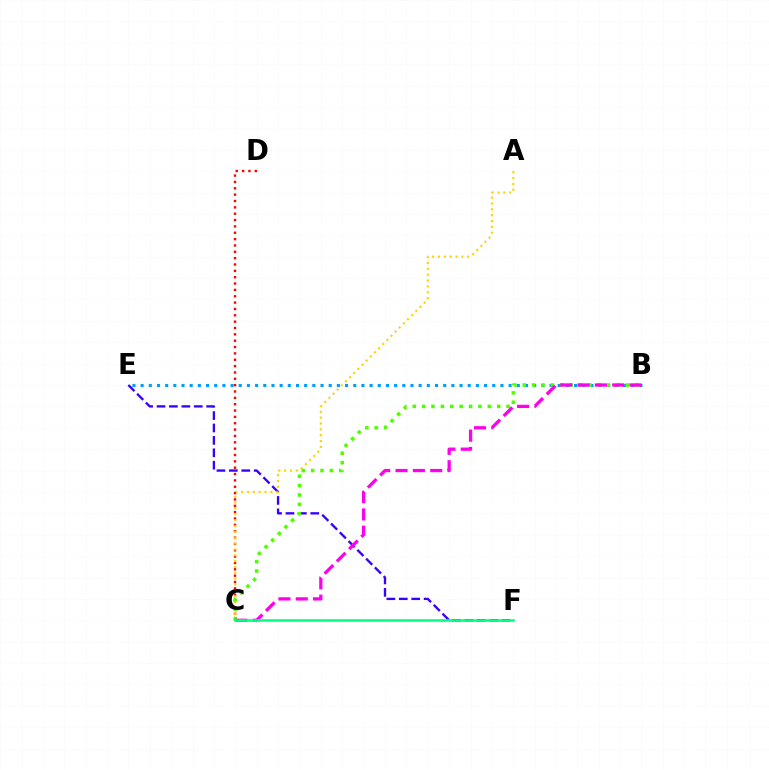{('C', 'D'): [{'color': '#ff0000', 'line_style': 'dotted', 'thickness': 1.73}], ('E', 'F'): [{'color': '#3700ff', 'line_style': 'dashed', 'thickness': 1.69}], ('A', 'C'): [{'color': '#ffd500', 'line_style': 'dotted', 'thickness': 1.59}], ('B', 'E'): [{'color': '#009eff', 'line_style': 'dotted', 'thickness': 2.22}], ('B', 'C'): [{'color': '#4fff00', 'line_style': 'dotted', 'thickness': 2.55}, {'color': '#ff00ed', 'line_style': 'dashed', 'thickness': 2.35}], ('C', 'F'): [{'color': '#00ff86', 'line_style': 'solid', 'thickness': 1.84}]}